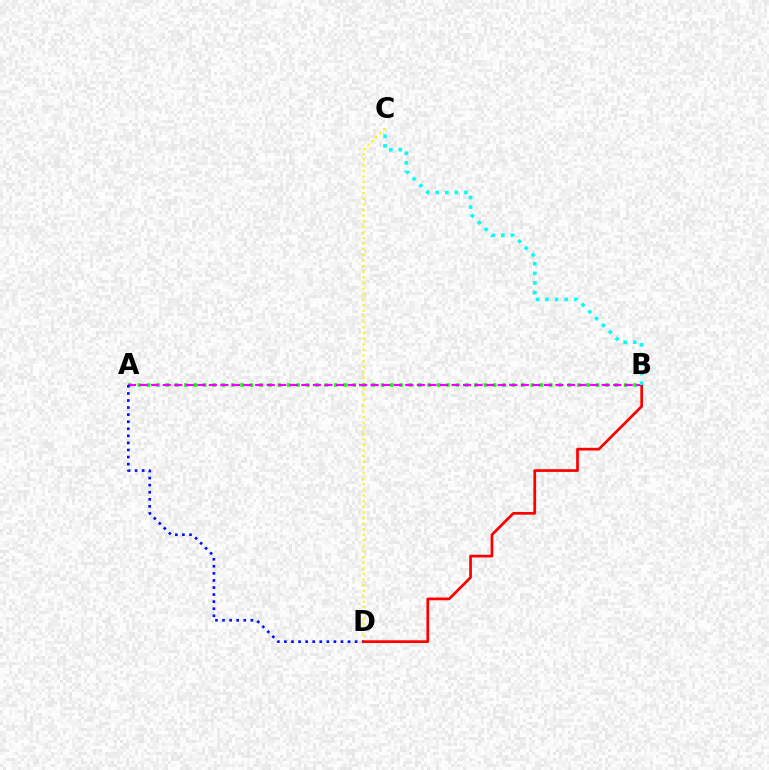{('C', 'D'): [{'color': '#fcf500', 'line_style': 'dotted', 'thickness': 1.52}], ('A', 'B'): [{'color': '#08ff00', 'line_style': 'dotted', 'thickness': 2.54}, {'color': '#ee00ff', 'line_style': 'dashed', 'thickness': 1.57}], ('A', 'D'): [{'color': '#0010ff', 'line_style': 'dotted', 'thickness': 1.92}], ('B', 'D'): [{'color': '#ff0000', 'line_style': 'solid', 'thickness': 1.96}], ('B', 'C'): [{'color': '#00fff6', 'line_style': 'dotted', 'thickness': 2.6}]}